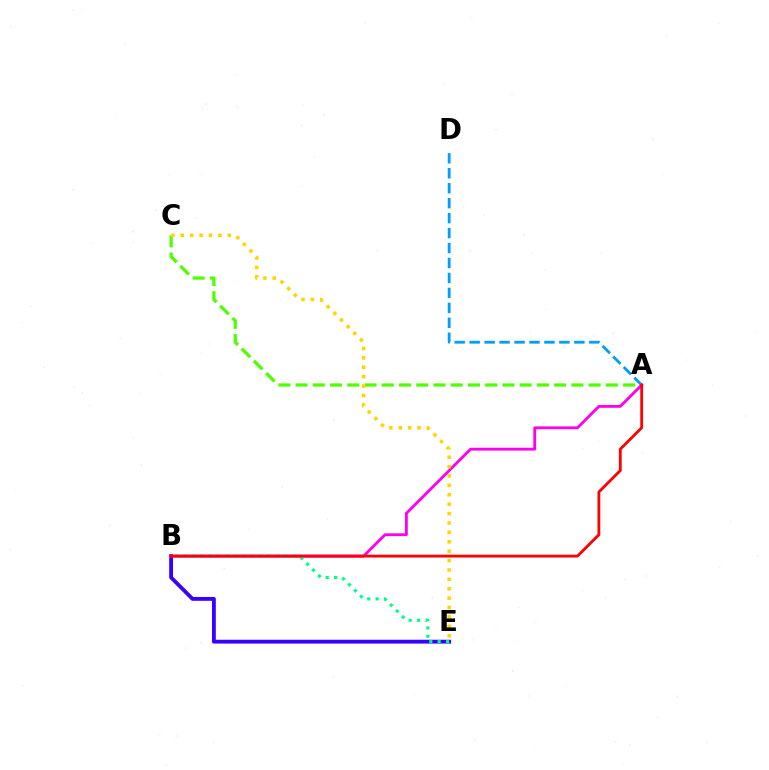{('A', 'D'): [{'color': '#009eff', 'line_style': 'dashed', 'thickness': 2.03}], ('A', 'C'): [{'color': '#4fff00', 'line_style': 'dashed', 'thickness': 2.34}], ('B', 'E'): [{'color': '#3700ff', 'line_style': 'solid', 'thickness': 2.76}, {'color': '#00ff86', 'line_style': 'dotted', 'thickness': 2.28}], ('A', 'B'): [{'color': '#ff00ed', 'line_style': 'solid', 'thickness': 2.03}, {'color': '#ff0000', 'line_style': 'solid', 'thickness': 2.02}], ('C', 'E'): [{'color': '#ffd500', 'line_style': 'dotted', 'thickness': 2.55}]}